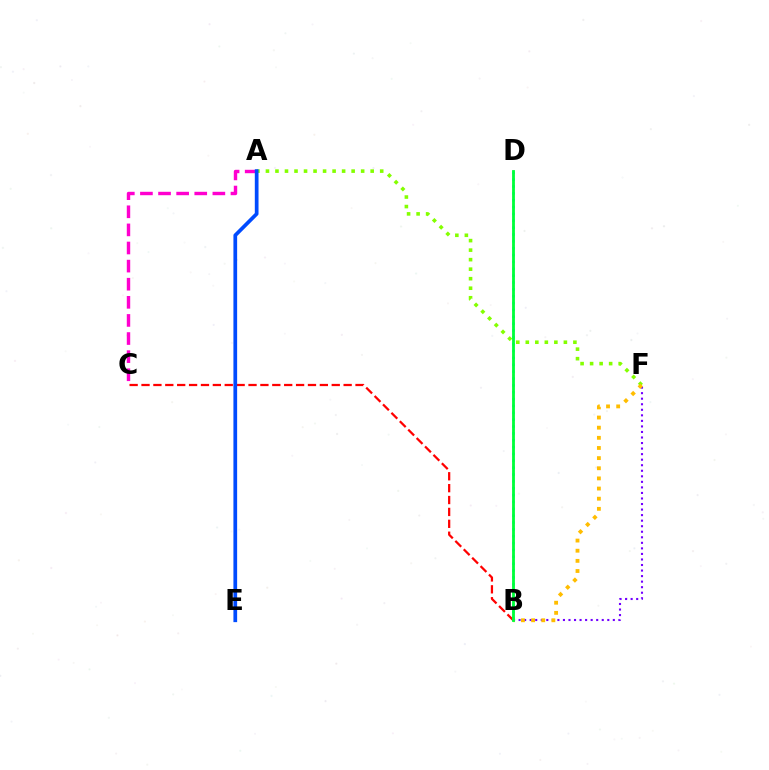{('A', 'F'): [{'color': '#84ff00', 'line_style': 'dotted', 'thickness': 2.59}], ('B', 'C'): [{'color': '#ff0000', 'line_style': 'dashed', 'thickness': 1.62}], ('A', 'C'): [{'color': '#ff00cf', 'line_style': 'dashed', 'thickness': 2.46}], ('B', 'F'): [{'color': '#7200ff', 'line_style': 'dotted', 'thickness': 1.51}, {'color': '#ffbd00', 'line_style': 'dotted', 'thickness': 2.76}], ('B', 'D'): [{'color': '#00fff6', 'line_style': 'dotted', 'thickness': 1.86}, {'color': '#00ff39', 'line_style': 'solid', 'thickness': 2.02}], ('A', 'E'): [{'color': '#004bff', 'line_style': 'solid', 'thickness': 2.68}]}